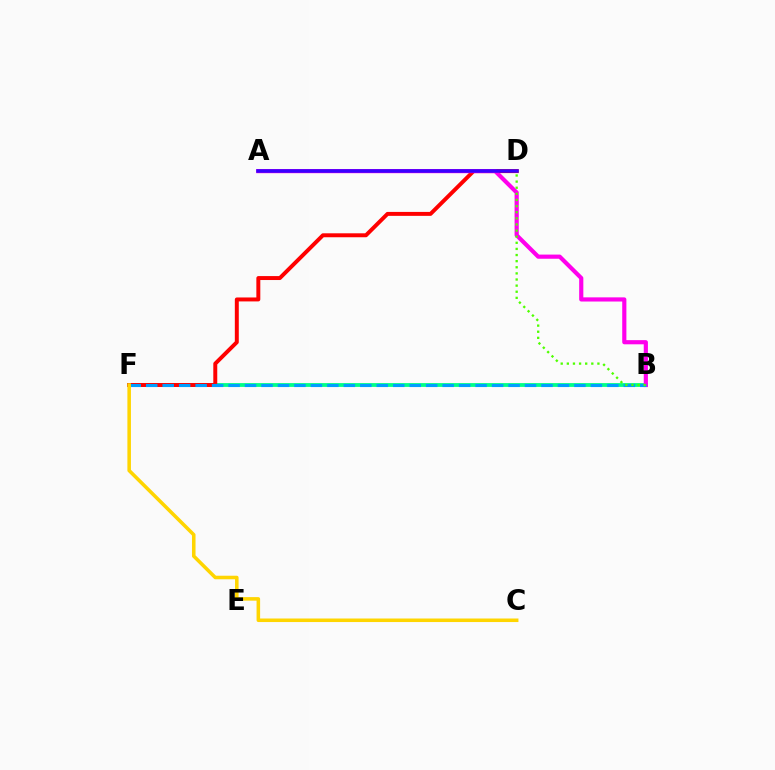{('B', 'F'): [{'color': '#00ff86', 'line_style': 'solid', 'thickness': 2.73}, {'color': '#009eff', 'line_style': 'dashed', 'thickness': 2.24}], ('D', 'F'): [{'color': '#ff0000', 'line_style': 'solid', 'thickness': 2.84}], ('A', 'B'): [{'color': '#ff00ed', 'line_style': 'solid', 'thickness': 3.0}], ('A', 'D'): [{'color': '#3700ff', 'line_style': 'solid', 'thickness': 2.55}], ('C', 'F'): [{'color': '#ffd500', 'line_style': 'solid', 'thickness': 2.56}], ('B', 'D'): [{'color': '#4fff00', 'line_style': 'dotted', 'thickness': 1.66}]}